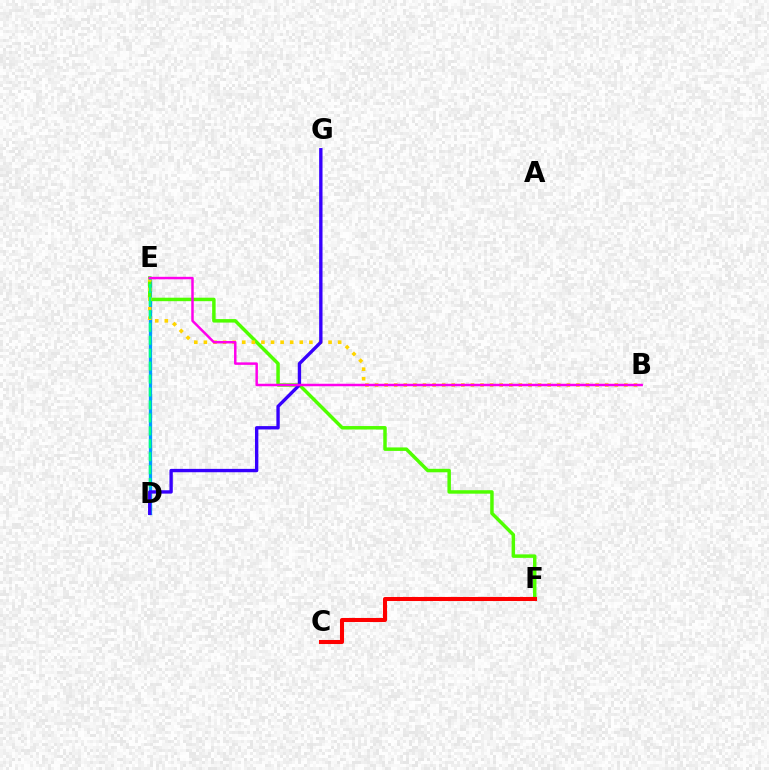{('D', 'E'): [{'color': '#009eff', 'line_style': 'solid', 'thickness': 2.38}, {'color': '#00ff86', 'line_style': 'dashed', 'thickness': 1.76}], ('E', 'F'): [{'color': '#4fff00', 'line_style': 'solid', 'thickness': 2.5}], ('B', 'E'): [{'color': '#ffd500', 'line_style': 'dotted', 'thickness': 2.61}, {'color': '#ff00ed', 'line_style': 'solid', 'thickness': 1.79}], ('D', 'G'): [{'color': '#3700ff', 'line_style': 'solid', 'thickness': 2.42}], ('C', 'F'): [{'color': '#ff0000', 'line_style': 'solid', 'thickness': 2.92}]}